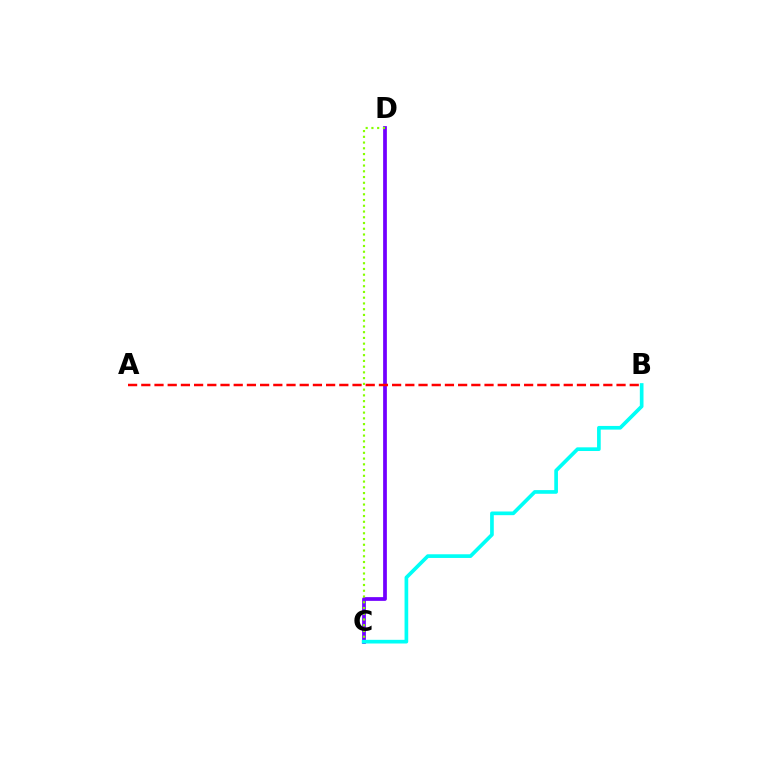{('C', 'D'): [{'color': '#7200ff', 'line_style': 'solid', 'thickness': 2.69}, {'color': '#84ff00', 'line_style': 'dotted', 'thickness': 1.56}], ('B', 'C'): [{'color': '#00fff6', 'line_style': 'solid', 'thickness': 2.65}], ('A', 'B'): [{'color': '#ff0000', 'line_style': 'dashed', 'thickness': 1.79}]}